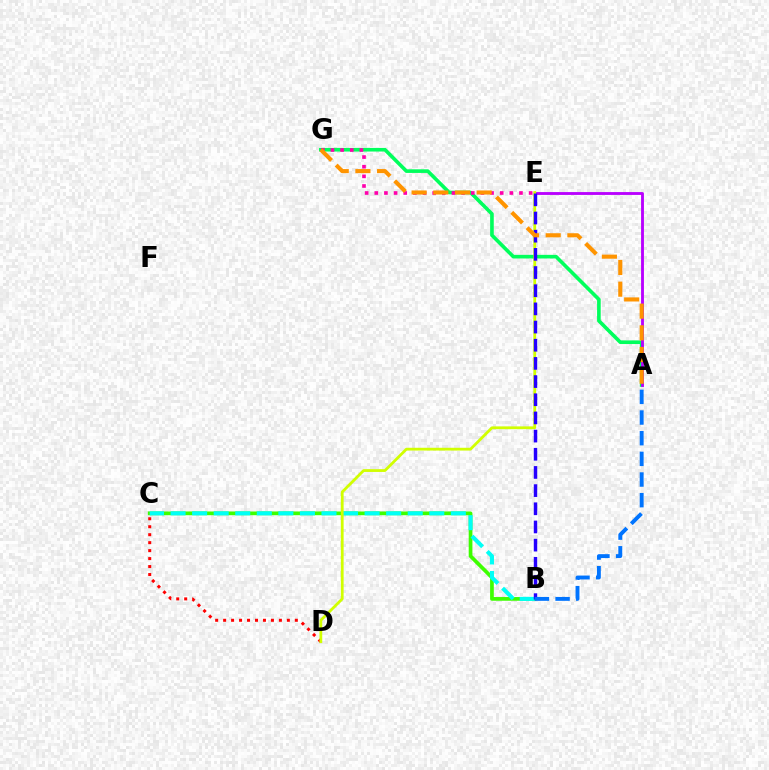{('B', 'C'): [{'color': '#3dff00', 'line_style': 'solid', 'thickness': 2.67}, {'color': '#00fff6', 'line_style': 'dashed', 'thickness': 2.93}], ('A', 'G'): [{'color': '#00ff5c', 'line_style': 'solid', 'thickness': 2.61}, {'color': '#ff9400', 'line_style': 'dashed', 'thickness': 2.95}], ('C', 'D'): [{'color': '#ff0000', 'line_style': 'dotted', 'thickness': 2.16}], ('A', 'E'): [{'color': '#b900ff', 'line_style': 'solid', 'thickness': 2.05}], ('E', 'G'): [{'color': '#ff00ac', 'line_style': 'dotted', 'thickness': 2.62}], ('D', 'E'): [{'color': '#d1ff00', 'line_style': 'solid', 'thickness': 2.01}], ('B', 'E'): [{'color': '#2500ff', 'line_style': 'dashed', 'thickness': 2.47}], ('A', 'B'): [{'color': '#0074ff', 'line_style': 'dashed', 'thickness': 2.81}]}